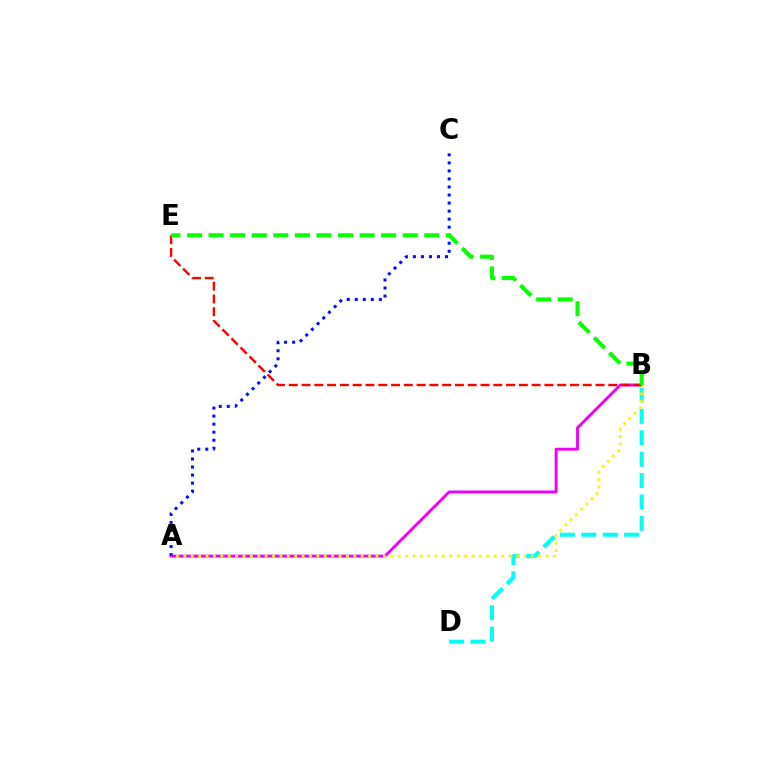{('A', 'B'): [{'color': '#ee00ff', 'line_style': 'solid', 'thickness': 2.08}, {'color': '#fcf500', 'line_style': 'dotted', 'thickness': 2.01}], ('A', 'C'): [{'color': '#0010ff', 'line_style': 'dotted', 'thickness': 2.18}], ('B', 'D'): [{'color': '#00fff6', 'line_style': 'dashed', 'thickness': 2.91}], ('B', 'E'): [{'color': '#ff0000', 'line_style': 'dashed', 'thickness': 1.74}, {'color': '#08ff00', 'line_style': 'dashed', 'thickness': 2.93}]}